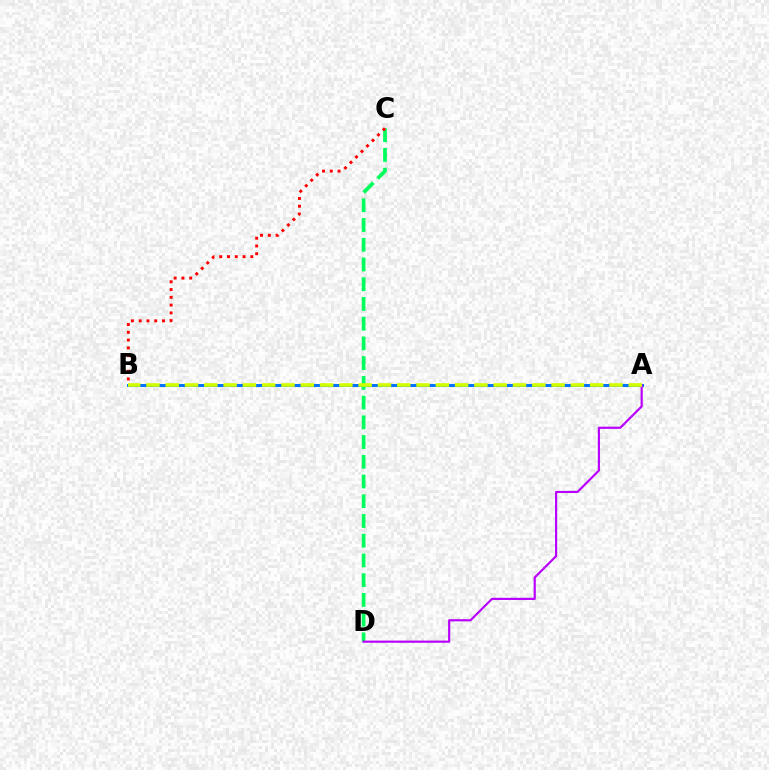{('A', 'B'): [{'color': '#0074ff', 'line_style': 'solid', 'thickness': 2.14}, {'color': '#d1ff00', 'line_style': 'dashed', 'thickness': 2.62}], ('C', 'D'): [{'color': '#00ff5c', 'line_style': 'dashed', 'thickness': 2.68}], ('B', 'C'): [{'color': '#ff0000', 'line_style': 'dotted', 'thickness': 2.11}], ('A', 'D'): [{'color': '#b900ff', 'line_style': 'solid', 'thickness': 1.56}]}